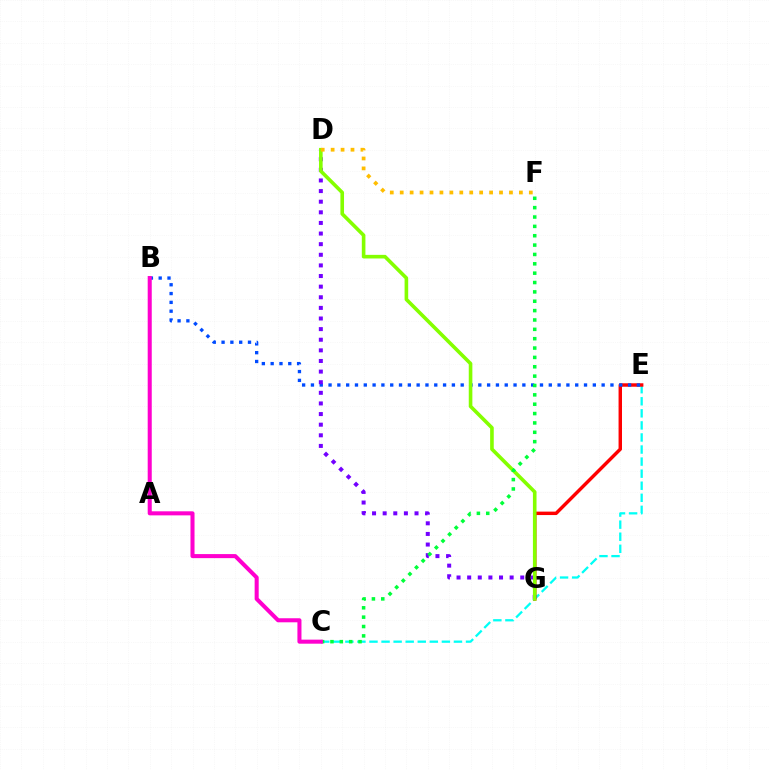{('C', 'E'): [{'color': '#00fff6', 'line_style': 'dashed', 'thickness': 1.64}], ('E', 'G'): [{'color': '#ff0000', 'line_style': 'solid', 'thickness': 2.48}], ('B', 'E'): [{'color': '#004bff', 'line_style': 'dotted', 'thickness': 2.39}], ('D', 'G'): [{'color': '#7200ff', 'line_style': 'dotted', 'thickness': 2.89}, {'color': '#84ff00', 'line_style': 'solid', 'thickness': 2.6}], ('C', 'F'): [{'color': '#00ff39', 'line_style': 'dotted', 'thickness': 2.54}], ('D', 'F'): [{'color': '#ffbd00', 'line_style': 'dotted', 'thickness': 2.7}], ('B', 'C'): [{'color': '#ff00cf', 'line_style': 'solid', 'thickness': 2.92}]}